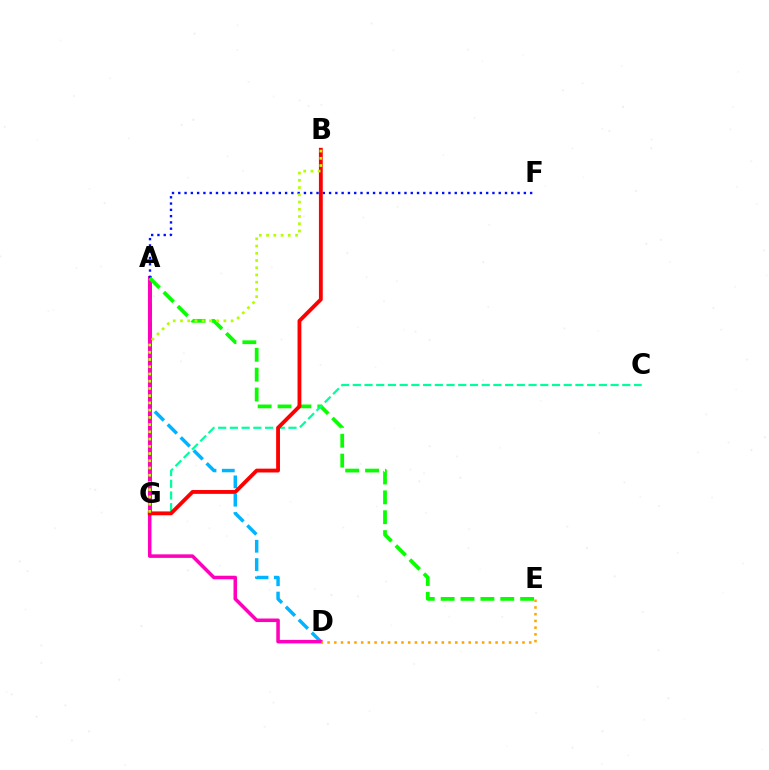{('A', 'D'): [{'color': '#00b5ff', 'line_style': 'dashed', 'thickness': 2.49}, {'color': '#ff00bd', 'line_style': 'solid', 'thickness': 2.55}], ('A', 'G'): [{'color': '#9b00ff', 'line_style': 'solid', 'thickness': 2.6}], ('A', 'F'): [{'color': '#0010ff', 'line_style': 'dotted', 'thickness': 1.71}], ('A', 'E'): [{'color': '#08ff00', 'line_style': 'dashed', 'thickness': 2.7}], ('C', 'G'): [{'color': '#00ff9d', 'line_style': 'dashed', 'thickness': 1.59}], ('B', 'G'): [{'color': '#ff0000', 'line_style': 'solid', 'thickness': 2.76}, {'color': '#b3ff00', 'line_style': 'dotted', 'thickness': 1.97}], ('D', 'E'): [{'color': '#ffa500', 'line_style': 'dotted', 'thickness': 1.83}]}